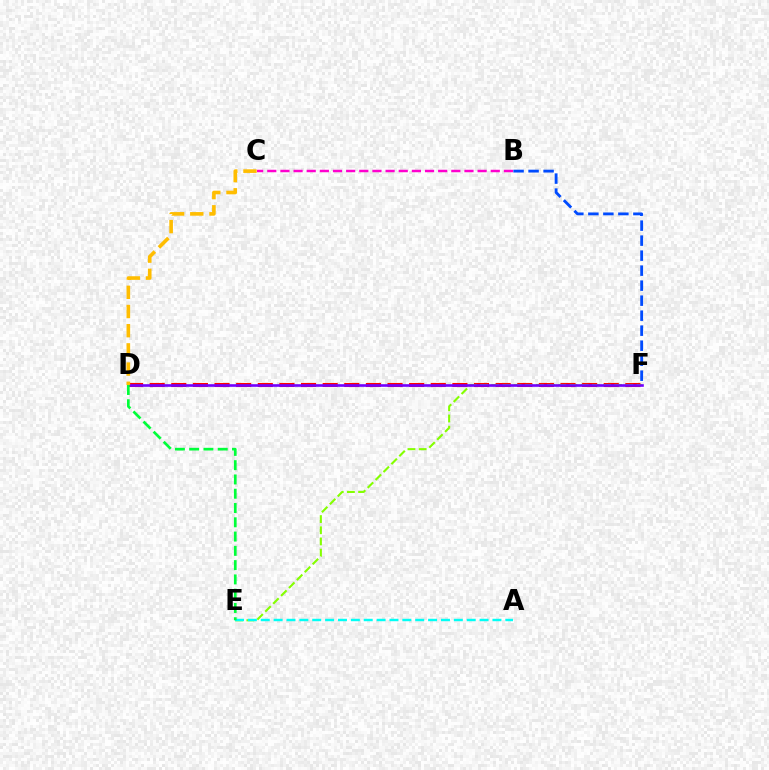{('D', 'F'): [{'color': '#ff0000', 'line_style': 'dashed', 'thickness': 2.94}, {'color': '#7200ff', 'line_style': 'solid', 'thickness': 1.89}], ('E', 'F'): [{'color': '#84ff00', 'line_style': 'dashed', 'thickness': 1.52}], ('B', 'C'): [{'color': '#ff00cf', 'line_style': 'dashed', 'thickness': 1.79}], ('A', 'E'): [{'color': '#00fff6', 'line_style': 'dashed', 'thickness': 1.75}], ('B', 'F'): [{'color': '#004bff', 'line_style': 'dashed', 'thickness': 2.04}], ('C', 'D'): [{'color': '#ffbd00', 'line_style': 'dashed', 'thickness': 2.61}], ('D', 'E'): [{'color': '#00ff39', 'line_style': 'dashed', 'thickness': 1.94}]}